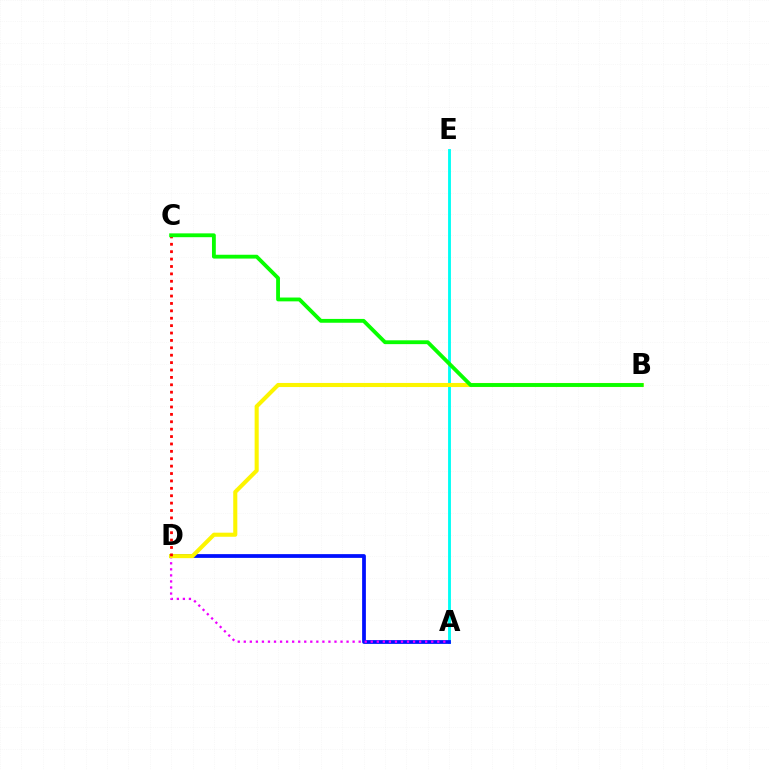{('A', 'E'): [{'color': '#00fff6', 'line_style': 'solid', 'thickness': 2.06}], ('A', 'D'): [{'color': '#0010ff', 'line_style': 'solid', 'thickness': 2.71}, {'color': '#ee00ff', 'line_style': 'dotted', 'thickness': 1.64}], ('B', 'D'): [{'color': '#fcf500', 'line_style': 'solid', 'thickness': 2.93}], ('C', 'D'): [{'color': '#ff0000', 'line_style': 'dotted', 'thickness': 2.01}], ('B', 'C'): [{'color': '#08ff00', 'line_style': 'solid', 'thickness': 2.76}]}